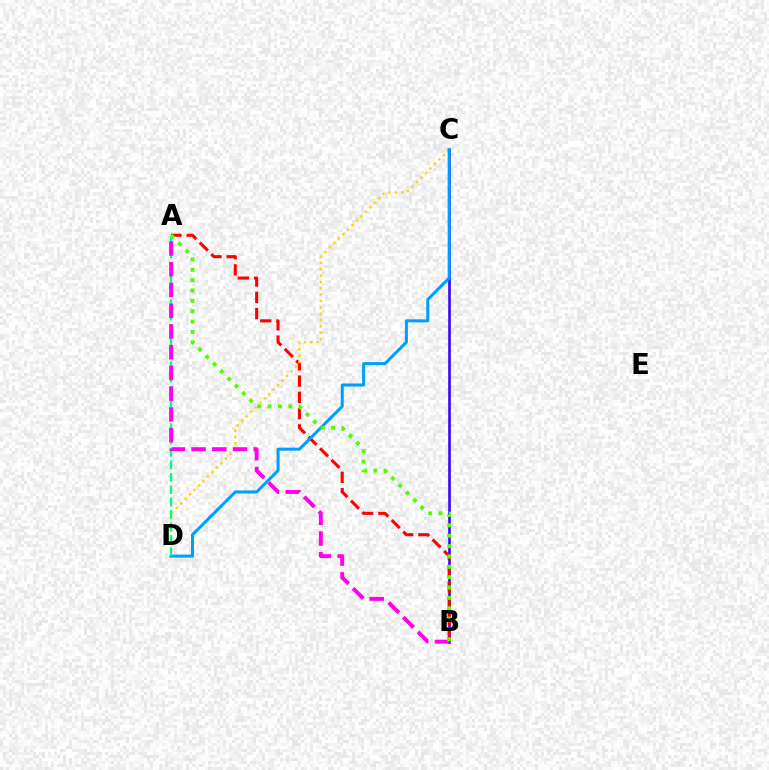{('B', 'C'): [{'color': '#3700ff', 'line_style': 'solid', 'thickness': 1.85}], ('A', 'B'): [{'color': '#ff0000', 'line_style': 'dashed', 'thickness': 2.21}, {'color': '#ff00ed', 'line_style': 'dashed', 'thickness': 2.82}, {'color': '#4fff00', 'line_style': 'dotted', 'thickness': 2.81}], ('C', 'D'): [{'color': '#ffd500', 'line_style': 'dotted', 'thickness': 1.72}, {'color': '#009eff', 'line_style': 'solid', 'thickness': 2.18}], ('A', 'D'): [{'color': '#00ff86', 'line_style': 'dashed', 'thickness': 1.69}]}